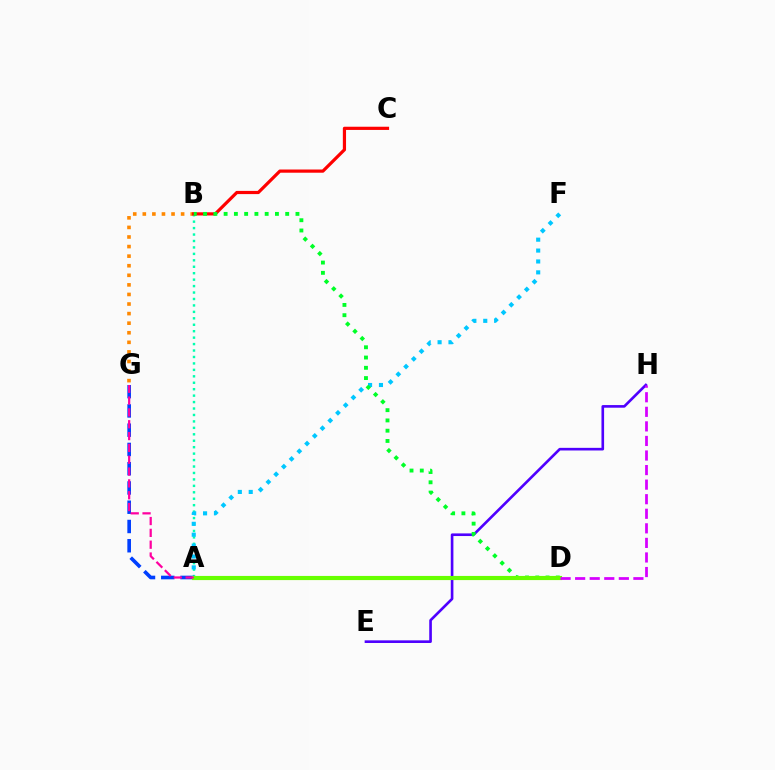{('A', 'D'): [{'color': '#eeff00', 'line_style': 'solid', 'thickness': 2.2}, {'color': '#66ff00', 'line_style': 'solid', 'thickness': 2.97}], ('E', 'H'): [{'color': '#4f00ff', 'line_style': 'solid', 'thickness': 1.9}], ('B', 'G'): [{'color': '#ff8800', 'line_style': 'dotted', 'thickness': 2.6}], ('A', 'B'): [{'color': '#00ffaf', 'line_style': 'dotted', 'thickness': 1.75}], ('A', 'G'): [{'color': '#003fff', 'line_style': 'dashed', 'thickness': 2.62}, {'color': '#ff00a0', 'line_style': 'dashed', 'thickness': 1.61}], ('B', 'C'): [{'color': '#ff0000', 'line_style': 'solid', 'thickness': 2.3}], ('A', 'F'): [{'color': '#00c7ff', 'line_style': 'dotted', 'thickness': 2.96}], ('B', 'D'): [{'color': '#00ff27', 'line_style': 'dotted', 'thickness': 2.79}], ('D', 'H'): [{'color': '#d600ff', 'line_style': 'dashed', 'thickness': 1.98}]}